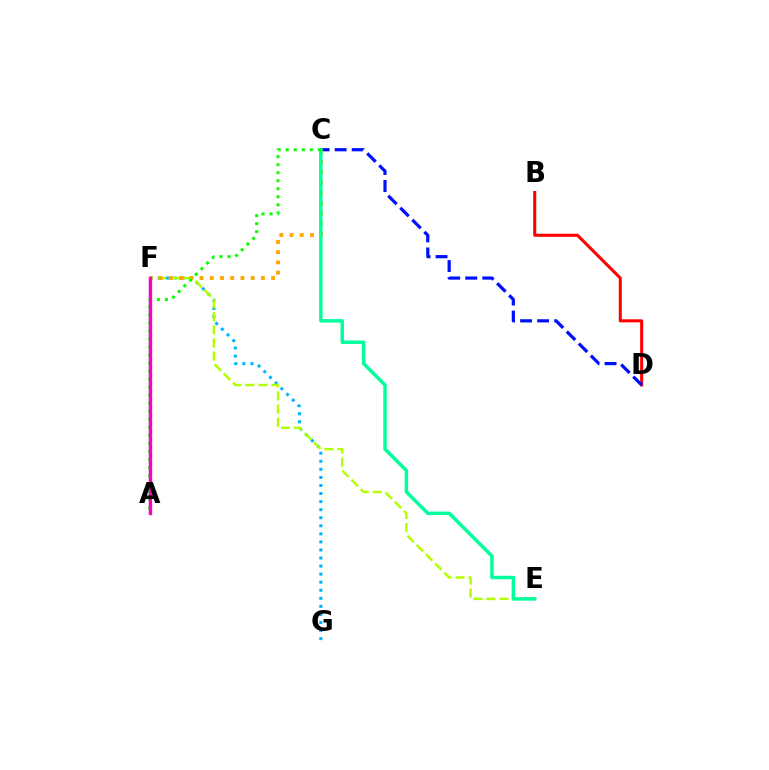{('A', 'F'): [{'color': '#9b00ff', 'line_style': 'solid', 'thickness': 1.64}, {'color': '#ff00bd', 'line_style': 'solid', 'thickness': 2.36}], ('F', 'G'): [{'color': '#00b5ff', 'line_style': 'dotted', 'thickness': 2.19}], ('B', 'D'): [{'color': '#ff0000', 'line_style': 'solid', 'thickness': 2.2}], ('E', 'F'): [{'color': '#b3ff00', 'line_style': 'dashed', 'thickness': 1.78}], ('C', 'D'): [{'color': '#0010ff', 'line_style': 'dashed', 'thickness': 2.31}], ('C', 'F'): [{'color': '#ffa500', 'line_style': 'dotted', 'thickness': 2.78}], ('C', 'E'): [{'color': '#00ff9d', 'line_style': 'solid', 'thickness': 2.49}], ('A', 'C'): [{'color': '#08ff00', 'line_style': 'dotted', 'thickness': 2.18}]}